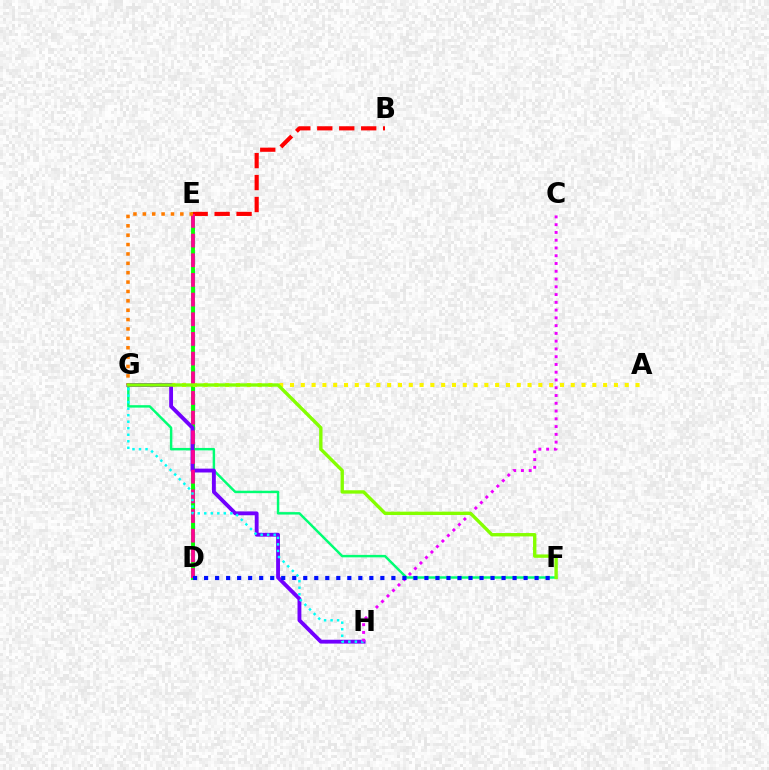{('D', 'E'): [{'color': '#008cff', 'line_style': 'dashed', 'thickness': 2.25}, {'color': '#08ff00', 'line_style': 'solid', 'thickness': 2.78}, {'color': '#ff0094', 'line_style': 'dashed', 'thickness': 2.67}], ('F', 'G'): [{'color': '#00ff74', 'line_style': 'solid', 'thickness': 1.77}, {'color': '#84ff00', 'line_style': 'solid', 'thickness': 2.42}], ('B', 'E'): [{'color': '#ff0000', 'line_style': 'dashed', 'thickness': 2.98}], ('A', 'G'): [{'color': '#fcf500', 'line_style': 'dotted', 'thickness': 2.93}], ('G', 'H'): [{'color': '#7200ff', 'line_style': 'solid', 'thickness': 2.77}, {'color': '#00fff6', 'line_style': 'dotted', 'thickness': 1.77}], ('C', 'H'): [{'color': '#ee00ff', 'line_style': 'dotted', 'thickness': 2.11}], ('E', 'G'): [{'color': '#ff7c00', 'line_style': 'dotted', 'thickness': 2.55}], ('D', 'F'): [{'color': '#0010ff', 'line_style': 'dotted', 'thickness': 2.99}]}